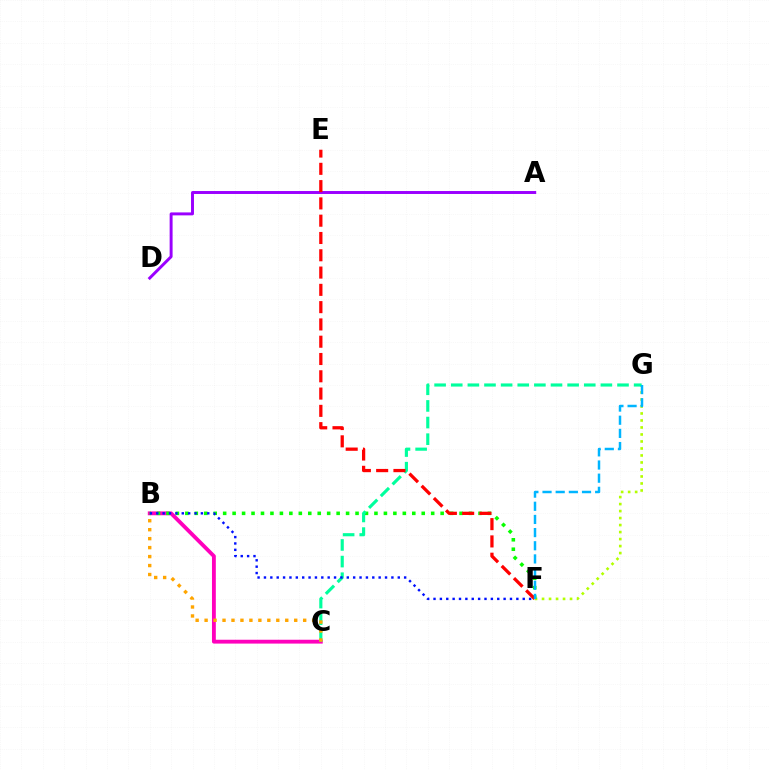{('B', 'C'): [{'color': '#ff00bd', 'line_style': 'solid', 'thickness': 2.77}, {'color': '#ffa500', 'line_style': 'dotted', 'thickness': 2.43}], ('F', 'G'): [{'color': '#b3ff00', 'line_style': 'dotted', 'thickness': 1.9}, {'color': '#00b5ff', 'line_style': 'dashed', 'thickness': 1.79}], ('B', 'F'): [{'color': '#08ff00', 'line_style': 'dotted', 'thickness': 2.57}, {'color': '#0010ff', 'line_style': 'dotted', 'thickness': 1.73}], ('A', 'D'): [{'color': '#9b00ff', 'line_style': 'solid', 'thickness': 2.12}], ('C', 'G'): [{'color': '#00ff9d', 'line_style': 'dashed', 'thickness': 2.26}], ('E', 'F'): [{'color': '#ff0000', 'line_style': 'dashed', 'thickness': 2.35}]}